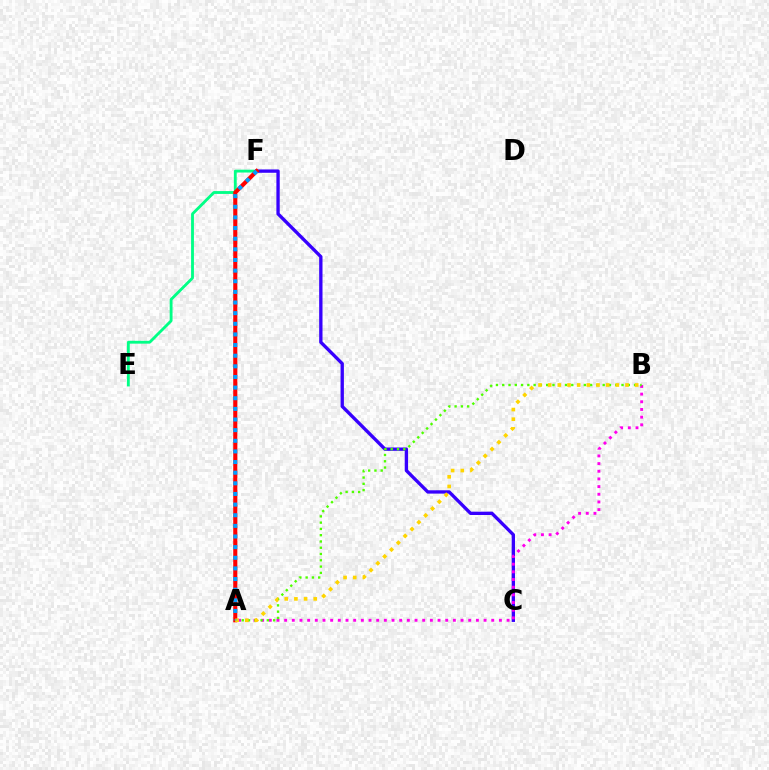{('C', 'F'): [{'color': '#3700ff', 'line_style': 'solid', 'thickness': 2.4}], ('E', 'F'): [{'color': '#00ff86', 'line_style': 'solid', 'thickness': 2.05}], ('A', 'B'): [{'color': '#ff00ed', 'line_style': 'dotted', 'thickness': 2.08}, {'color': '#4fff00', 'line_style': 'dotted', 'thickness': 1.71}, {'color': '#ffd500', 'line_style': 'dotted', 'thickness': 2.63}], ('A', 'F'): [{'color': '#ff0000', 'line_style': 'solid', 'thickness': 2.94}, {'color': '#009eff', 'line_style': 'dotted', 'thickness': 2.89}]}